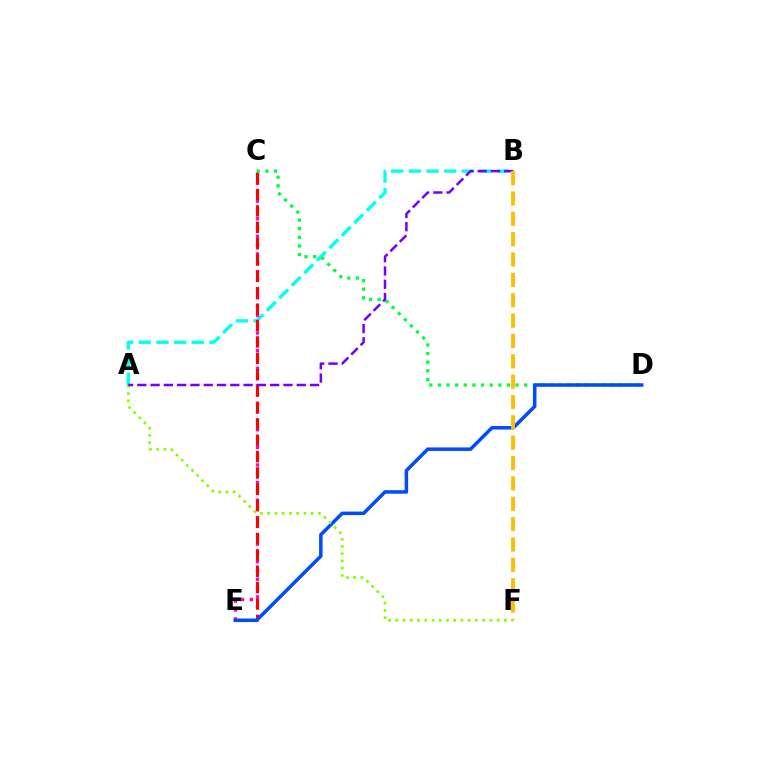{('A', 'B'): [{'color': '#00fff6', 'line_style': 'dashed', 'thickness': 2.4}, {'color': '#7200ff', 'line_style': 'dashed', 'thickness': 1.8}], ('C', 'E'): [{'color': '#ff00cf', 'line_style': 'dotted', 'thickness': 2.39}, {'color': '#ff0000', 'line_style': 'dashed', 'thickness': 2.23}], ('C', 'D'): [{'color': '#00ff39', 'line_style': 'dotted', 'thickness': 2.34}], ('D', 'E'): [{'color': '#004bff', 'line_style': 'solid', 'thickness': 2.52}], ('A', 'F'): [{'color': '#84ff00', 'line_style': 'dotted', 'thickness': 1.97}], ('B', 'F'): [{'color': '#ffbd00', 'line_style': 'dashed', 'thickness': 2.77}]}